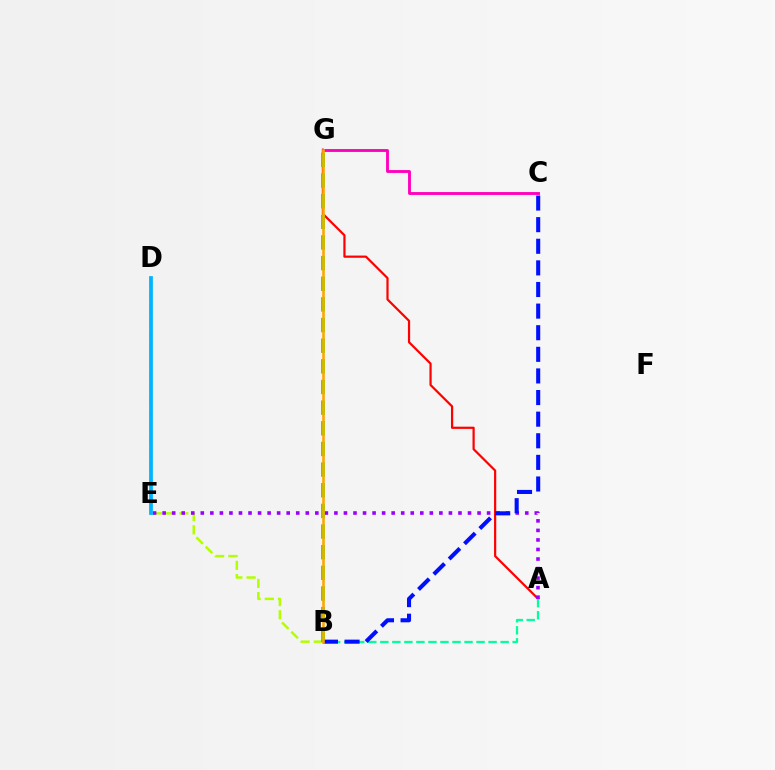{('A', 'G'): [{'color': '#ff0000', 'line_style': 'solid', 'thickness': 1.59}], ('B', 'D'): [{'color': '#b3ff00', 'line_style': 'dashed', 'thickness': 1.79}], ('A', 'E'): [{'color': '#9b00ff', 'line_style': 'dotted', 'thickness': 2.59}], ('A', 'B'): [{'color': '#00ff9d', 'line_style': 'dashed', 'thickness': 1.63}], ('B', 'G'): [{'color': '#08ff00', 'line_style': 'dashed', 'thickness': 2.81}, {'color': '#ffa500', 'line_style': 'solid', 'thickness': 1.86}], ('C', 'G'): [{'color': '#ff00bd', 'line_style': 'solid', 'thickness': 2.06}], ('B', 'C'): [{'color': '#0010ff', 'line_style': 'dashed', 'thickness': 2.94}], ('D', 'E'): [{'color': '#00b5ff', 'line_style': 'solid', 'thickness': 2.7}]}